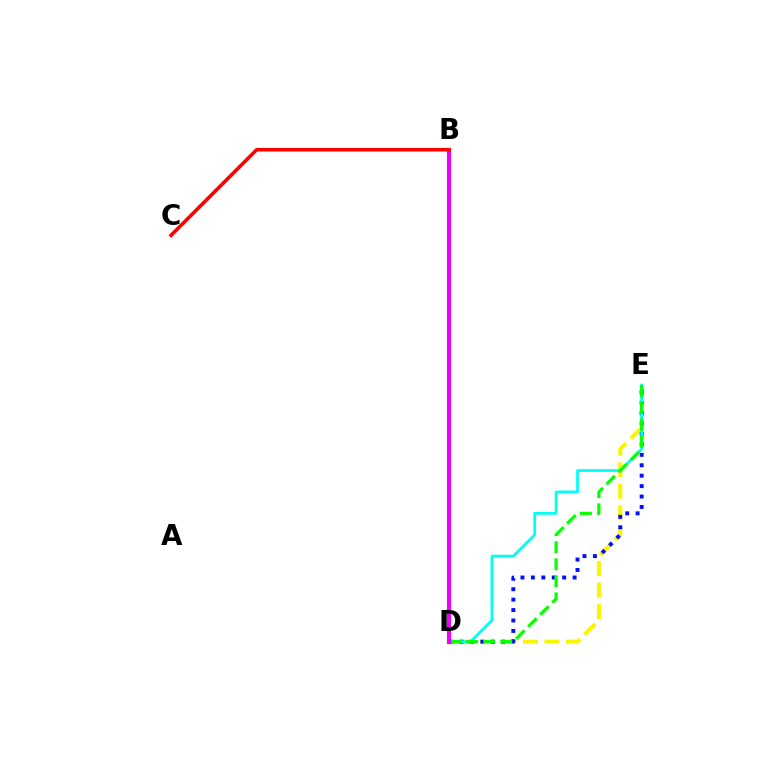{('D', 'E'): [{'color': '#fcf500', 'line_style': 'dashed', 'thickness': 2.92}, {'color': '#0010ff', 'line_style': 'dotted', 'thickness': 2.83}, {'color': '#00fff6', 'line_style': 'solid', 'thickness': 1.99}, {'color': '#08ff00', 'line_style': 'dashed', 'thickness': 2.32}], ('B', 'D'): [{'color': '#ee00ff', 'line_style': 'solid', 'thickness': 2.99}], ('B', 'C'): [{'color': '#ff0000', 'line_style': 'solid', 'thickness': 2.59}]}